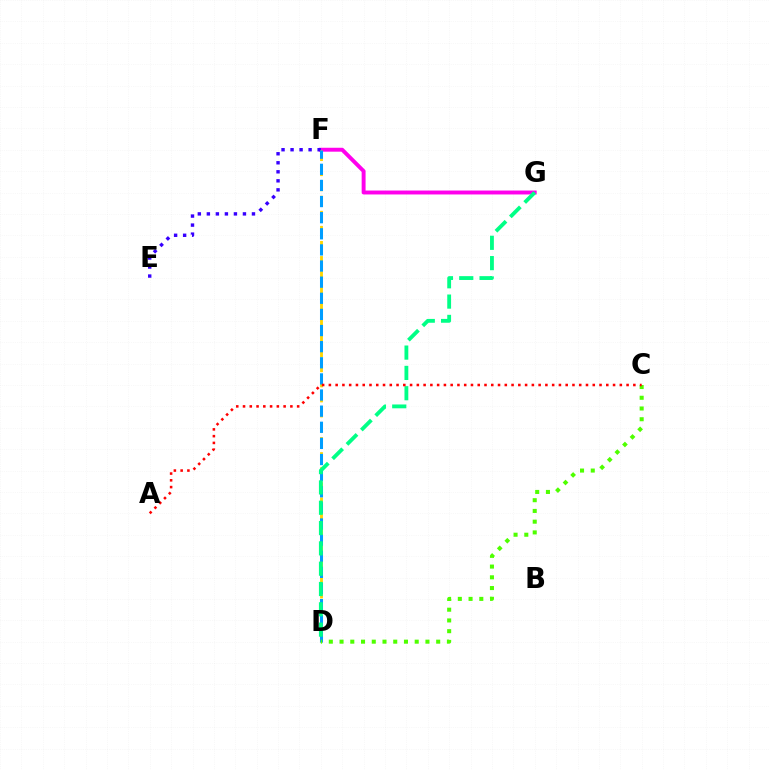{('F', 'G'): [{'color': '#ff00ed', 'line_style': 'solid', 'thickness': 2.82}], ('E', 'F'): [{'color': '#3700ff', 'line_style': 'dotted', 'thickness': 2.45}], ('D', 'F'): [{'color': '#ffd500', 'line_style': 'dashed', 'thickness': 2.05}, {'color': '#009eff', 'line_style': 'dashed', 'thickness': 2.19}], ('C', 'D'): [{'color': '#4fff00', 'line_style': 'dotted', 'thickness': 2.92}], ('D', 'G'): [{'color': '#00ff86', 'line_style': 'dashed', 'thickness': 2.76}], ('A', 'C'): [{'color': '#ff0000', 'line_style': 'dotted', 'thickness': 1.84}]}